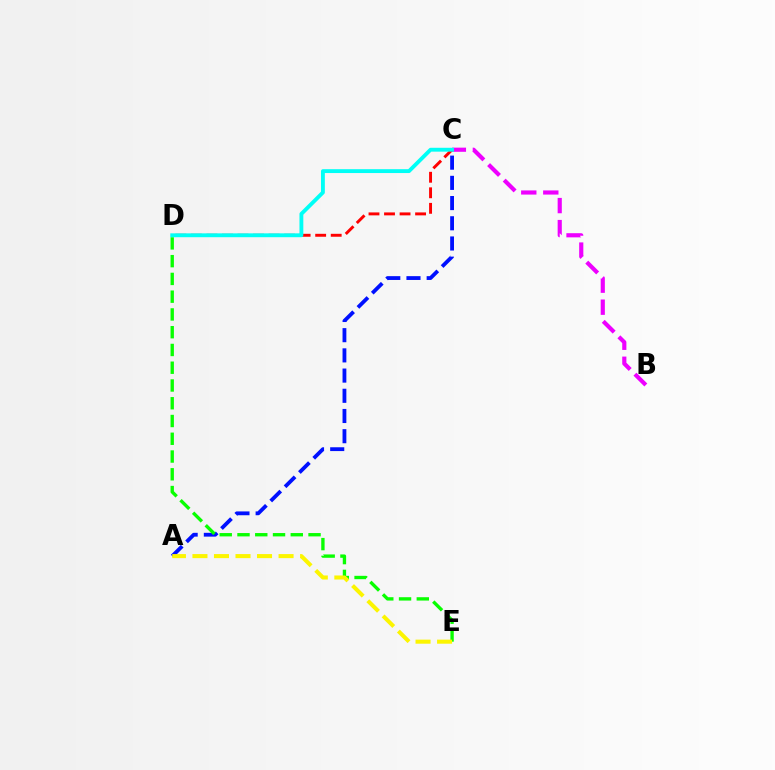{('B', 'C'): [{'color': '#ee00ff', 'line_style': 'dashed', 'thickness': 2.99}], ('A', 'C'): [{'color': '#0010ff', 'line_style': 'dashed', 'thickness': 2.74}], ('D', 'E'): [{'color': '#08ff00', 'line_style': 'dashed', 'thickness': 2.41}], ('C', 'D'): [{'color': '#ff0000', 'line_style': 'dashed', 'thickness': 2.11}, {'color': '#00fff6', 'line_style': 'solid', 'thickness': 2.78}], ('A', 'E'): [{'color': '#fcf500', 'line_style': 'dashed', 'thickness': 2.92}]}